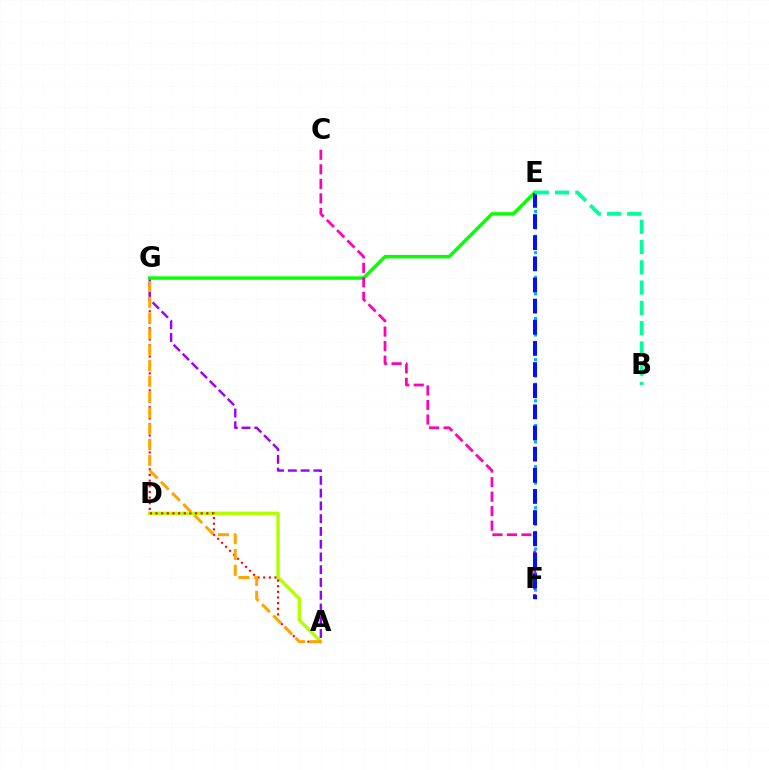{('A', 'D'): [{'color': '#b3ff00', 'line_style': 'solid', 'thickness': 2.48}], ('E', 'F'): [{'color': '#00b5ff', 'line_style': 'dotted', 'thickness': 2.24}, {'color': '#0010ff', 'line_style': 'dashed', 'thickness': 2.87}], ('A', 'G'): [{'color': '#ff0000', 'line_style': 'dotted', 'thickness': 1.53}, {'color': '#9b00ff', 'line_style': 'dashed', 'thickness': 1.73}, {'color': '#ffa500', 'line_style': 'dashed', 'thickness': 2.15}], ('E', 'G'): [{'color': '#08ff00', 'line_style': 'solid', 'thickness': 2.47}], ('C', 'F'): [{'color': '#ff00bd', 'line_style': 'dashed', 'thickness': 1.97}], ('B', 'E'): [{'color': '#00ff9d', 'line_style': 'dashed', 'thickness': 2.75}]}